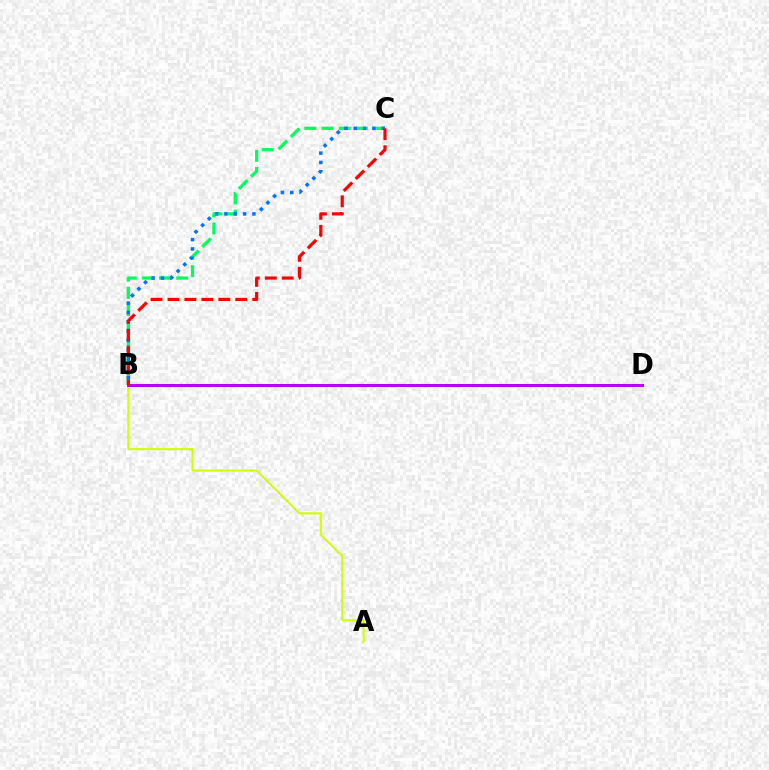{('B', 'C'): [{'color': '#00ff5c', 'line_style': 'dashed', 'thickness': 2.33}, {'color': '#0074ff', 'line_style': 'dotted', 'thickness': 2.54}, {'color': '#ff0000', 'line_style': 'dashed', 'thickness': 2.3}], ('A', 'B'): [{'color': '#d1ff00', 'line_style': 'solid', 'thickness': 1.51}], ('B', 'D'): [{'color': '#b900ff', 'line_style': 'solid', 'thickness': 2.17}]}